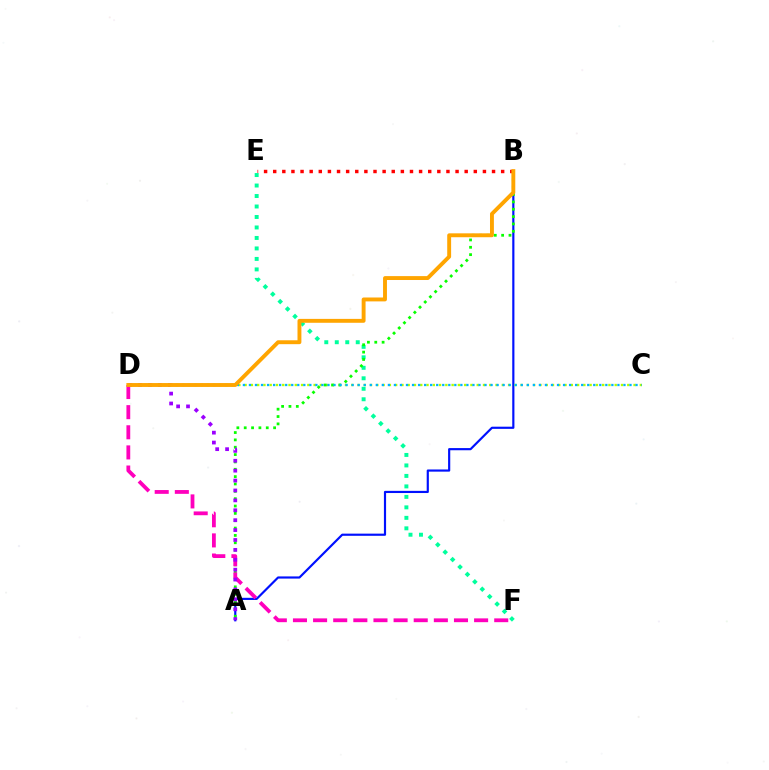{('A', 'B'): [{'color': '#0010ff', 'line_style': 'solid', 'thickness': 1.56}, {'color': '#08ff00', 'line_style': 'dotted', 'thickness': 2.0}], ('C', 'D'): [{'color': '#b3ff00', 'line_style': 'dotted', 'thickness': 1.7}, {'color': '#00b5ff', 'line_style': 'dotted', 'thickness': 1.64}], ('B', 'E'): [{'color': '#ff0000', 'line_style': 'dotted', 'thickness': 2.48}], ('E', 'F'): [{'color': '#00ff9d', 'line_style': 'dotted', 'thickness': 2.85}], ('D', 'F'): [{'color': '#ff00bd', 'line_style': 'dashed', 'thickness': 2.73}], ('A', 'D'): [{'color': '#9b00ff', 'line_style': 'dotted', 'thickness': 2.69}], ('B', 'D'): [{'color': '#ffa500', 'line_style': 'solid', 'thickness': 2.8}]}